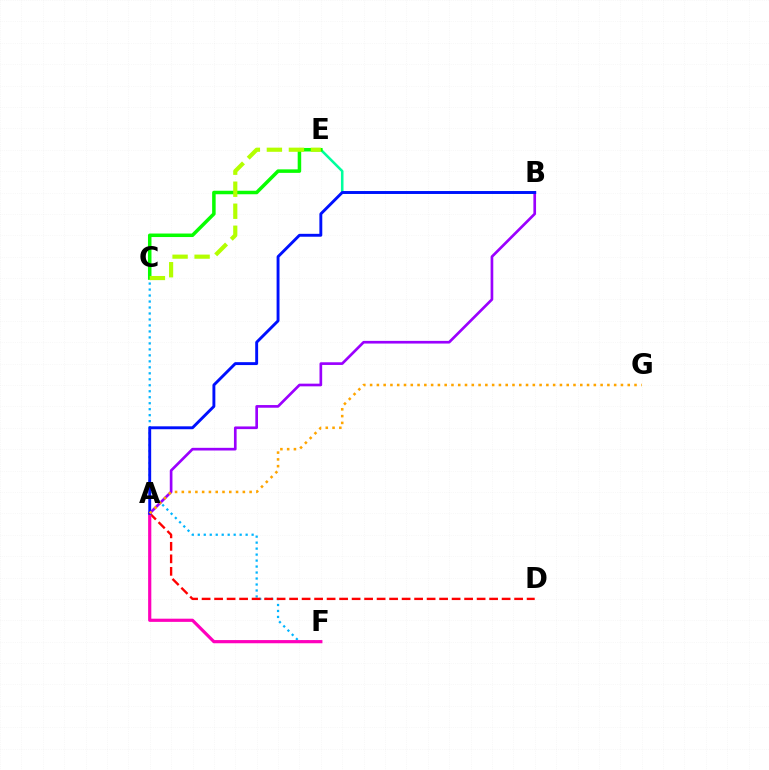{('C', 'F'): [{'color': '#00b5ff', 'line_style': 'dotted', 'thickness': 1.63}], ('B', 'E'): [{'color': '#00ff9d', 'line_style': 'solid', 'thickness': 1.84}], ('A', 'D'): [{'color': '#ff0000', 'line_style': 'dashed', 'thickness': 1.7}], ('A', 'B'): [{'color': '#9b00ff', 'line_style': 'solid', 'thickness': 1.93}, {'color': '#0010ff', 'line_style': 'solid', 'thickness': 2.09}], ('C', 'E'): [{'color': '#08ff00', 'line_style': 'solid', 'thickness': 2.53}, {'color': '#b3ff00', 'line_style': 'dashed', 'thickness': 2.99}], ('A', 'F'): [{'color': '#ff00bd', 'line_style': 'solid', 'thickness': 2.29}], ('A', 'G'): [{'color': '#ffa500', 'line_style': 'dotted', 'thickness': 1.84}]}